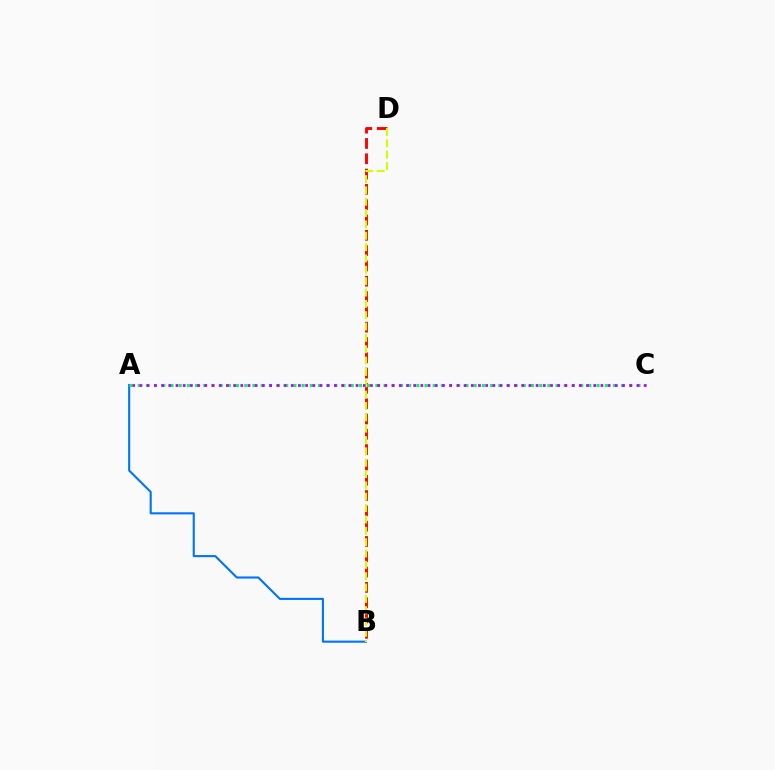{('A', 'B'): [{'color': '#0074ff', 'line_style': 'solid', 'thickness': 1.52}], ('B', 'D'): [{'color': '#ff0000', 'line_style': 'dashed', 'thickness': 2.08}, {'color': '#d1ff00', 'line_style': 'dashed', 'thickness': 1.54}], ('A', 'C'): [{'color': '#00ff5c', 'line_style': 'dotted', 'thickness': 2.23}, {'color': '#b900ff', 'line_style': 'dotted', 'thickness': 1.96}]}